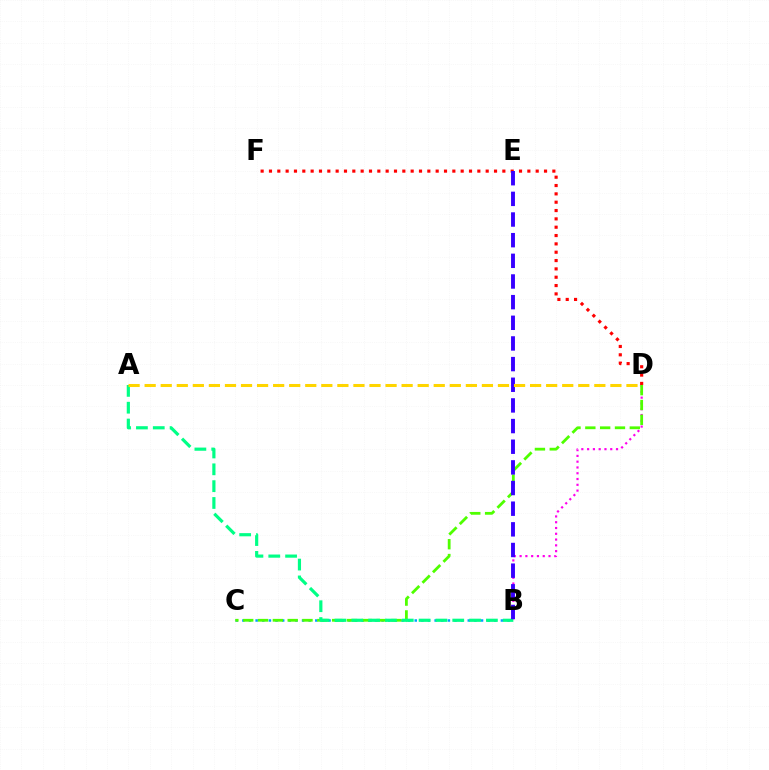{('B', 'C'): [{'color': '#009eff', 'line_style': 'dotted', 'thickness': 1.8}], ('B', 'D'): [{'color': '#ff00ed', 'line_style': 'dotted', 'thickness': 1.57}], ('C', 'D'): [{'color': '#4fff00', 'line_style': 'dashed', 'thickness': 2.01}], ('A', 'B'): [{'color': '#00ff86', 'line_style': 'dashed', 'thickness': 2.29}], ('D', 'F'): [{'color': '#ff0000', 'line_style': 'dotted', 'thickness': 2.26}], ('B', 'E'): [{'color': '#3700ff', 'line_style': 'dashed', 'thickness': 2.81}], ('A', 'D'): [{'color': '#ffd500', 'line_style': 'dashed', 'thickness': 2.18}]}